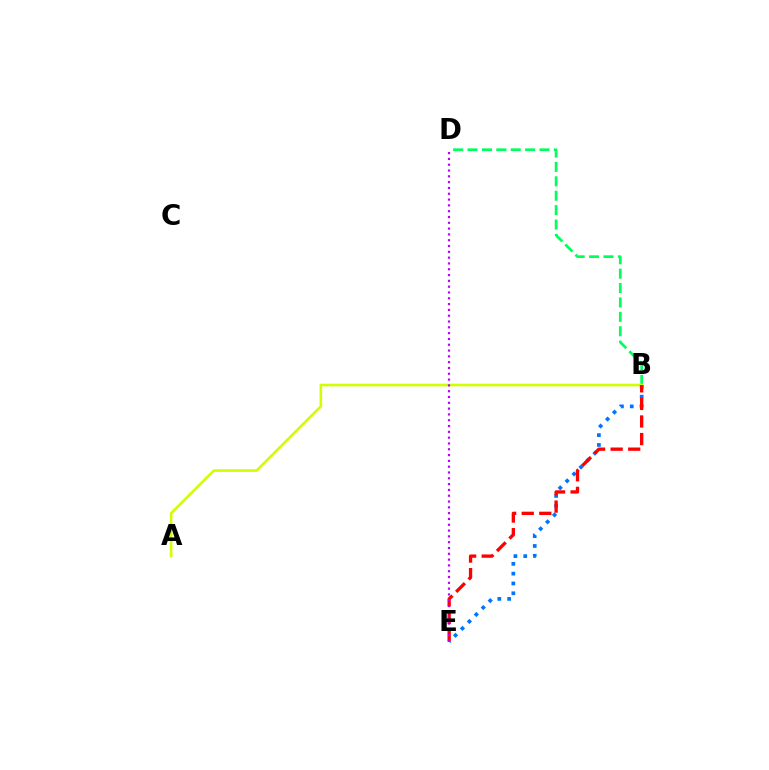{('B', 'D'): [{'color': '#00ff5c', 'line_style': 'dashed', 'thickness': 1.96}], ('A', 'B'): [{'color': '#d1ff00', 'line_style': 'solid', 'thickness': 1.89}], ('B', 'E'): [{'color': '#0074ff', 'line_style': 'dotted', 'thickness': 2.67}, {'color': '#ff0000', 'line_style': 'dashed', 'thickness': 2.39}], ('D', 'E'): [{'color': '#b900ff', 'line_style': 'dotted', 'thickness': 1.58}]}